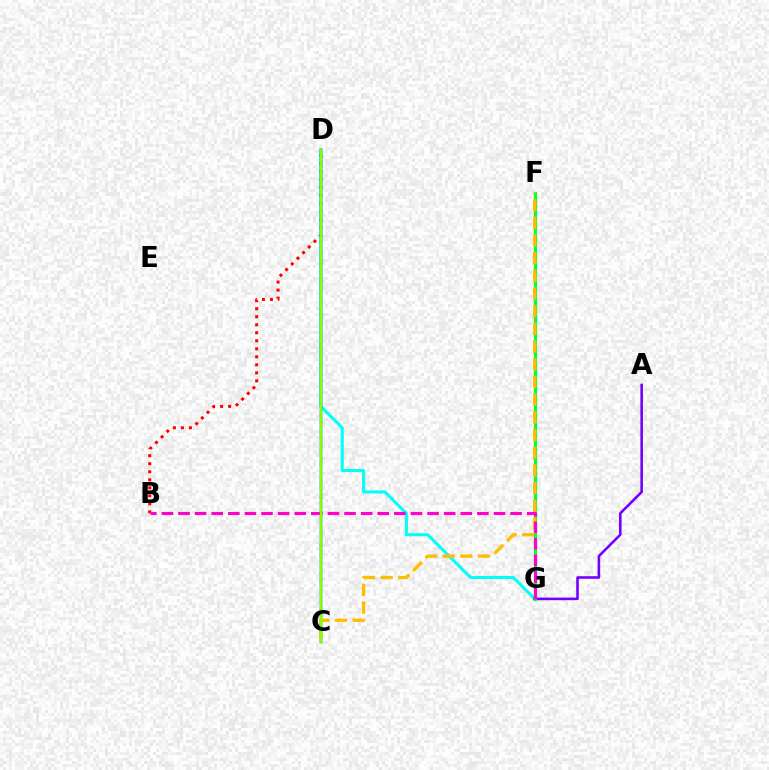{('B', 'D'): [{'color': '#ff0000', 'line_style': 'dotted', 'thickness': 2.18}], ('D', 'G'): [{'color': '#00fff6', 'line_style': 'solid', 'thickness': 2.19}], ('A', 'G'): [{'color': '#7200ff', 'line_style': 'solid', 'thickness': 1.86}], ('C', 'D'): [{'color': '#004bff', 'line_style': 'solid', 'thickness': 1.78}, {'color': '#84ff00', 'line_style': 'solid', 'thickness': 1.77}], ('F', 'G'): [{'color': '#00ff39', 'line_style': 'solid', 'thickness': 2.3}], ('C', 'F'): [{'color': '#ffbd00', 'line_style': 'dashed', 'thickness': 2.4}], ('B', 'G'): [{'color': '#ff00cf', 'line_style': 'dashed', 'thickness': 2.26}]}